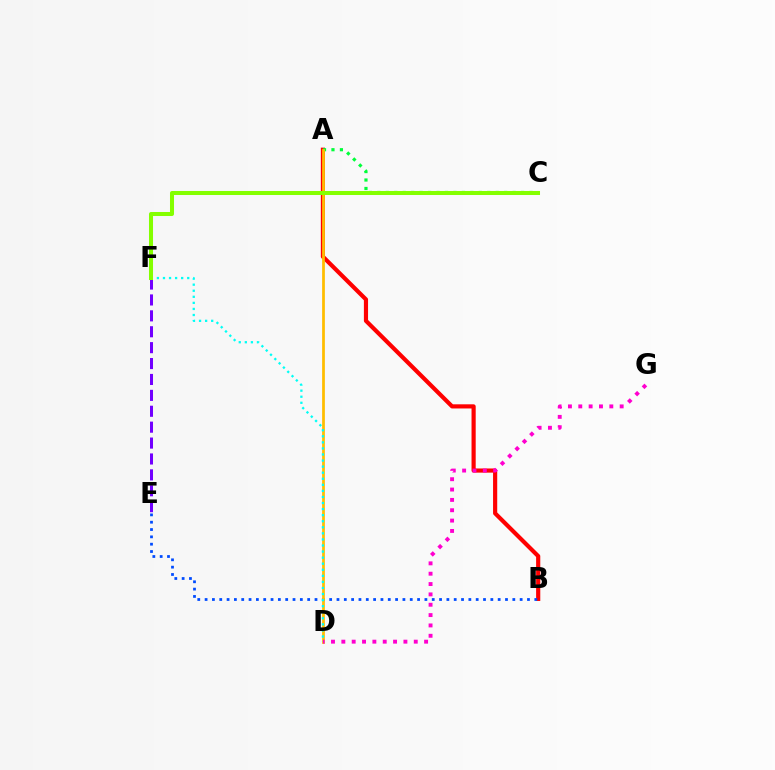{('A', 'B'): [{'color': '#ff0000', 'line_style': 'solid', 'thickness': 3.0}], ('B', 'E'): [{'color': '#004bff', 'line_style': 'dotted', 'thickness': 1.99}], ('A', 'C'): [{'color': '#00ff39', 'line_style': 'dotted', 'thickness': 2.3}], ('A', 'D'): [{'color': '#ffbd00', 'line_style': 'solid', 'thickness': 1.98}], ('D', 'F'): [{'color': '#00fff6', 'line_style': 'dotted', 'thickness': 1.65}], ('E', 'F'): [{'color': '#7200ff', 'line_style': 'dashed', 'thickness': 2.16}], ('C', 'F'): [{'color': '#84ff00', 'line_style': 'solid', 'thickness': 2.89}], ('D', 'G'): [{'color': '#ff00cf', 'line_style': 'dotted', 'thickness': 2.81}]}